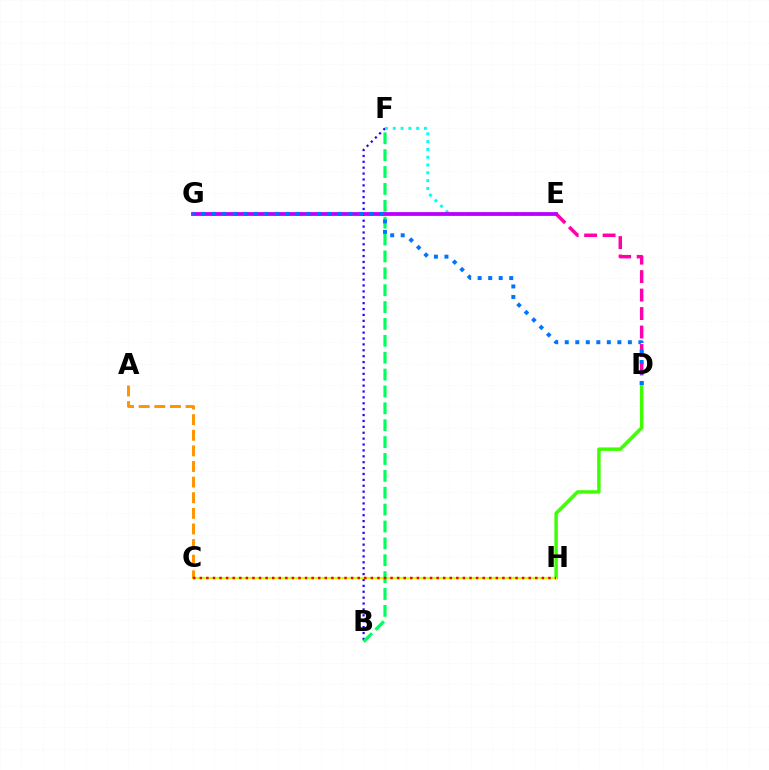{('D', 'H'): [{'color': '#3dff00', 'line_style': 'solid', 'thickness': 2.48}], ('B', 'F'): [{'color': '#2500ff', 'line_style': 'dotted', 'thickness': 1.6}, {'color': '#00ff5c', 'line_style': 'dashed', 'thickness': 2.29}], ('C', 'H'): [{'color': '#d1ff00', 'line_style': 'solid', 'thickness': 1.57}, {'color': '#ff0000', 'line_style': 'dotted', 'thickness': 1.79}], ('A', 'C'): [{'color': '#ff9400', 'line_style': 'dashed', 'thickness': 2.12}], ('D', 'E'): [{'color': '#ff00ac', 'line_style': 'dashed', 'thickness': 2.51}], ('E', 'F'): [{'color': '#00fff6', 'line_style': 'dotted', 'thickness': 2.12}], ('E', 'G'): [{'color': '#b900ff', 'line_style': 'solid', 'thickness': 2.72}], ('D', 'G'): [{'color': '#0074ff', 'line_style': 'dotted', 'thickness': 2.86}]}